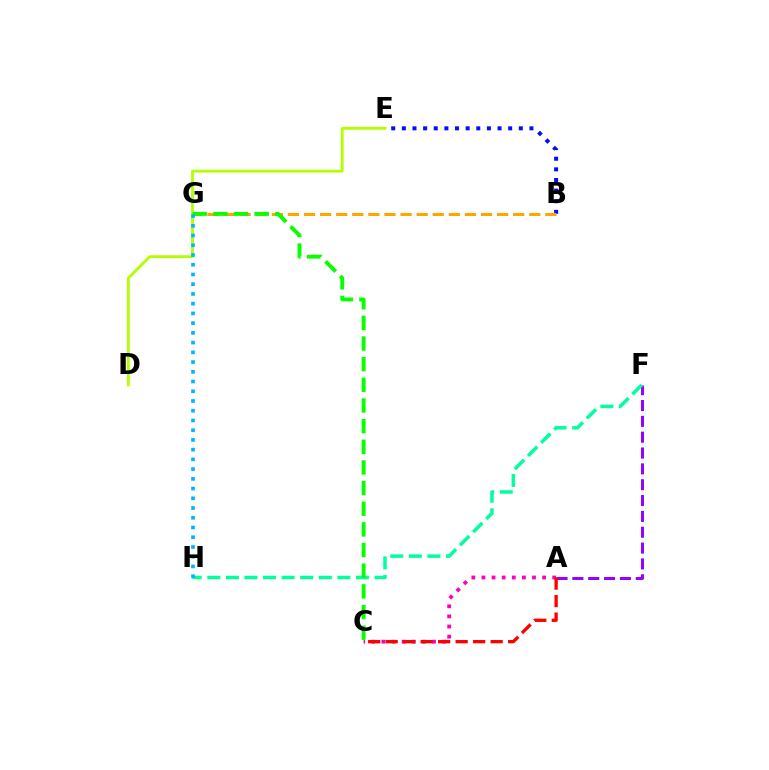{('D', 'E'): [{'color': '#b3ff00', 'line_style': 'solid', 'thickness': 2.04}], ('A', 'C'): [{'color': '#ff00bd', 'line_style': 'dotted', 'thickness': 2.75}, {'color': '#ff0000', 'line_style': 'dashed', 'thickness': 2.38}], ('B', 'E'): [{'color': '#0010ff', 'line_style': 'dotted', 'thickness': 2.89}], ('A', 'F'): [{'color': '#9b00ff', 'line_style': 'dashed', 'thickness': 2.15}], ('B', 'G'): [{'color': '#ffa500', 'line_style': 'dashed', 'thickness': 2.19}], ('F', 'H'): [{'color': '#00ff9d', 'line_style': 'dashed', 'thickness': 2.52}], ('C', 'G'): [{'color': '#08ff00', 'line_style': 'dashed', 'thickness': 2.81}], ('G', 'H'): [{'color': '#00b5ff', 'line_style': 'dotted', 'thickness': 2.64}]}